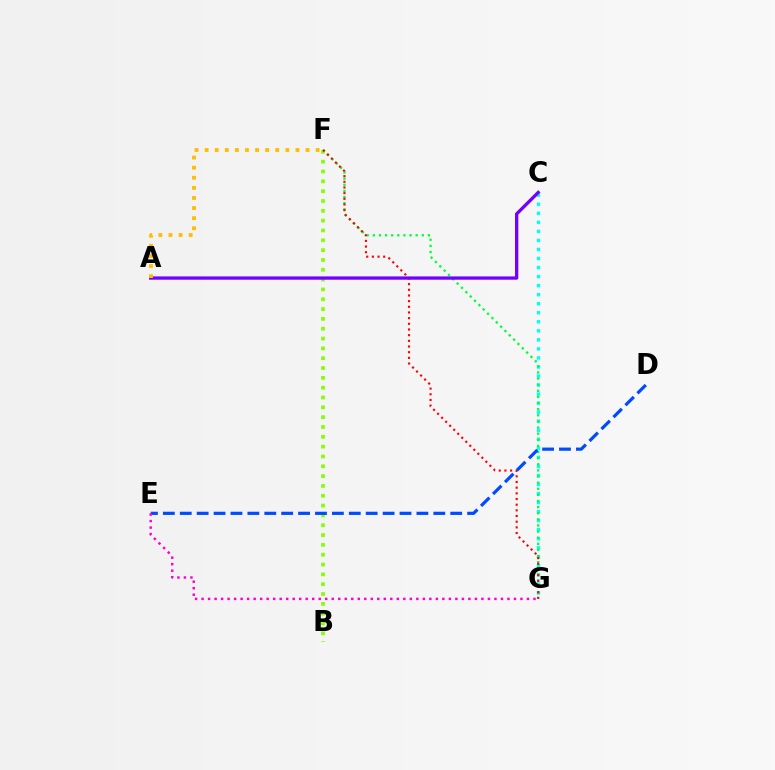{('B', 'F'): [{'color': '#84ff00', 'line_style': 'dotted', 'thickness': 2.67}], ('C', 'G'): [{'color': '#00fff6', 'line_style': 'dotted', 'thickness': 2.46}], ('F', 'G'): [{'color': '#00ff39', 'line_style': 'dotted', 'thickness': 1.66}, {'color': '#ff0000', 'line_style': 'dotted', 'thickness': 1.54}], ('A', 'C'): [{'color': '#7200ff', 'line_style': 'solid', 'thickness': 2.38}], ('D', 'E'): [{'color': '#004bff', 'line_style': 'dashed', 'thickness': 2.3}], ('A', 'F'): [{'color': '#ffbd00', 'line_style': 'dotted', 'thickness': 2.74}], ('E', 'G'): [{'color': '#ff00cf', 'line_style': 'dotted', 'thickness': 1.77}]}